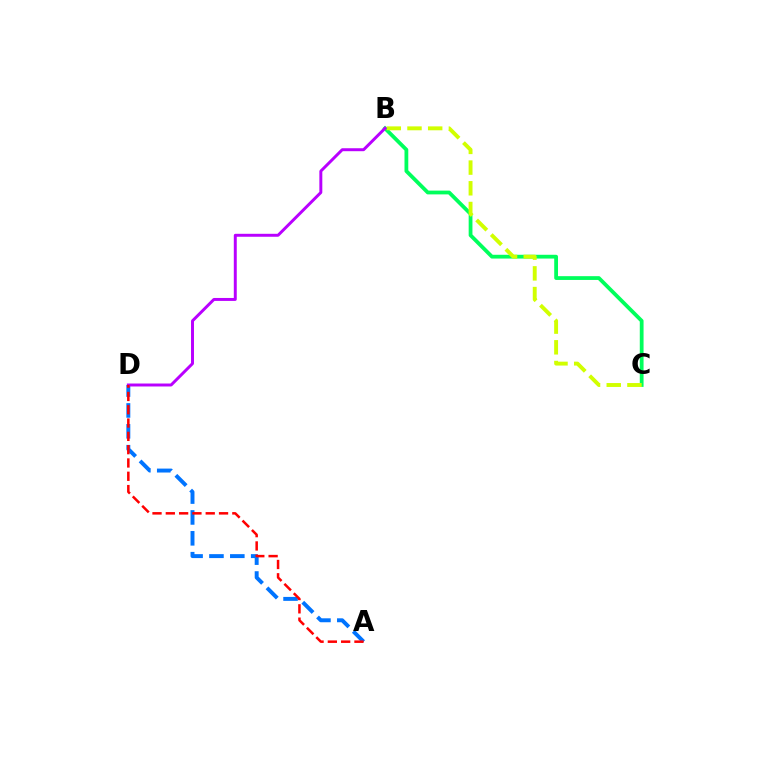{('B', 'C'): [{'color': '#00ff5c', 'line_style': 'solid', 'thickness': 2.72}, {'color': '#d1ff00', 'line_style': 'dashed', 'thickness': 2.81}], ('A', 'D'): [{'color': '#0074ff', 'line_style': 'dashed', 'thickness': 2.84}, {'color': '#ff0000', 'line_style': 'dashed', 'thickness': 1.81}], ('B', 'D'): [{'color': '#b900ff', 'line_style': 'solid', 'thickness': 2.13}]}